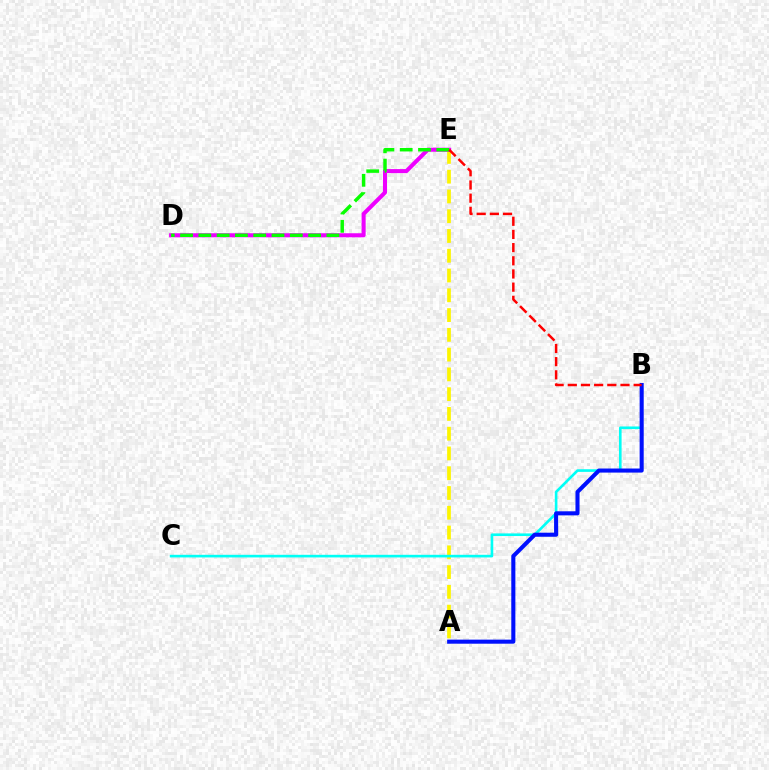{('A', 'E'): [{'color': '#fcf500', 'line_style': 'dashed', 'thickness': 2.69}], ('B', 'C'): [{'color': '#00fff6', 'line_style': 'solid', 'thickness': 1.89}], ('D', 'E'): [{'color': '#ee00ff', 'line_style': 'solid', 'thickness': 2.91}, {'color': '#08ff00', 'line_style': 'dashed', 'thickness': 2.48}], ('A', 'B'): [{'color': '#0010ff', 'line_style': 'solid', 'thickness': 2.93}], ('B', 'E'): [{'color': '#ff0000', 'line_style': 'dashed', 'thickness': 1.79}]}